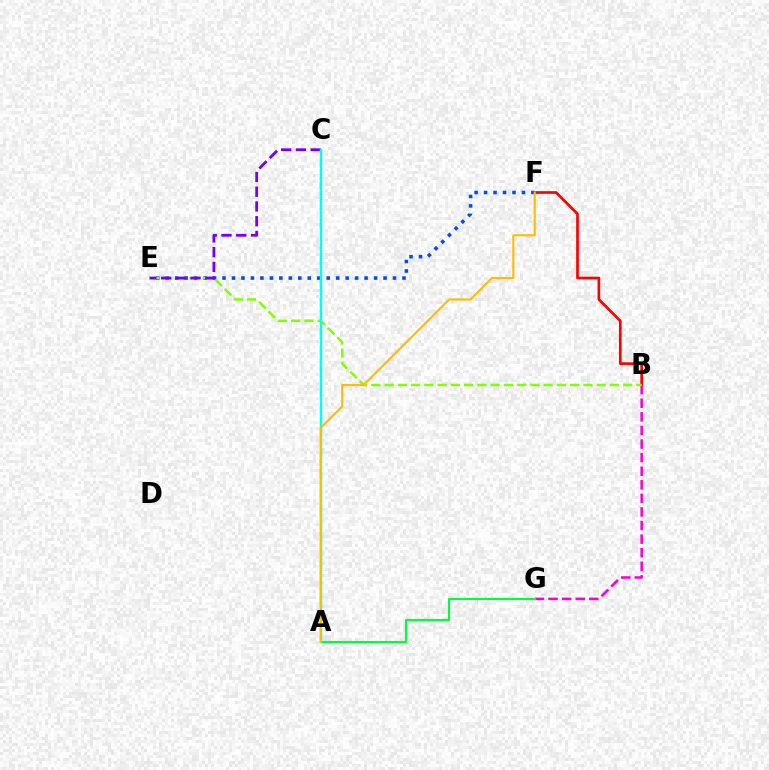{('B', 'F'): [{'color': '#ff0000', 'line_style': 'solid', 'thickness': 1.94}], ('B', 'G'): [{'color': '#ff00cf', 'line_style': 'dashed', 'thickness': 1.85}], ('E', 'F'): [{'color': '#004bff', 'line_style': 'dotted', 'thickness': 2.57}], ('B', 'E'): [{'color': '#84ff00', 'line_style': 'dashed', 'thickness': 1.8}], ('C', 'E'): [{'color': '#7200ff', 'line_style': 'dashed', 'thickness': 2.0}], ('A', 'G'): [{'color': '#00ff39', 'line_style': 'solid', 'thickness': 1.51}], ('A', 'C'): [{'color': '#00fff6', 'line_style': 'solid', 'thickness': 1.77}], ('A', 'F'): [{'color': '#ffbd00', 'line_style': 'solid', 'thickness': 1.54}]}